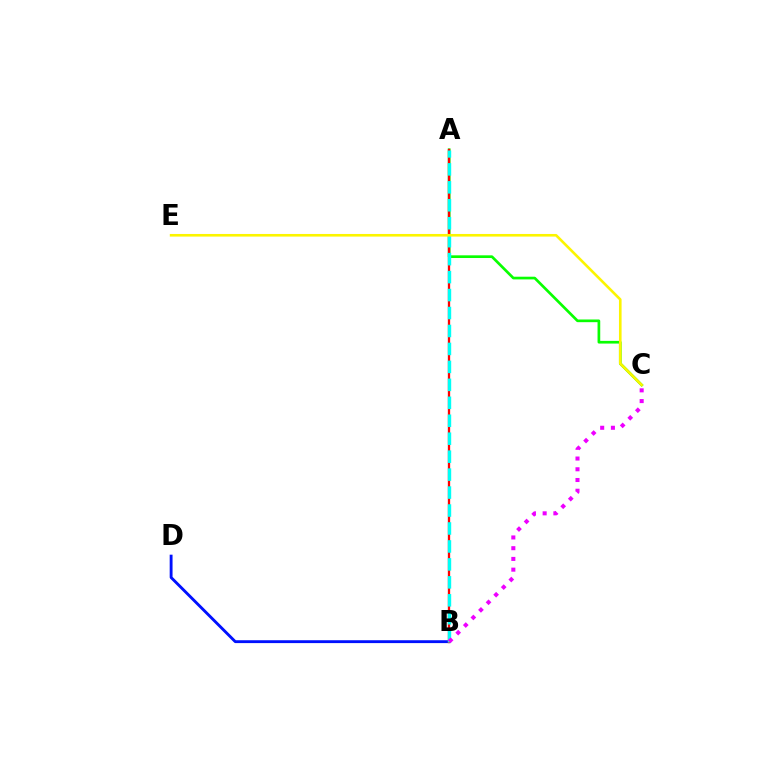{('B', 'D'): [{'color': '#0010ff', 'line_style': 'solid', 'thickness': 2.06}], ('A', 'C'): [{'color': '#08ff00', 'line_style': 'solid', 'thickness': 1.94}], ('A', 'B'): [{'color': '#ff0000', 'line_style': 'solid', 'thickness': 1.67}, {'color': '#00fff6', 'line_style': 'dashed', 'thickness': 2.44}], ('B', 'C'): [{'color': '#ee00ff', 'line_style': 'dotted', 'thickness': 2.92}], ('C', 'E'): [{'color': '#fcf500', 'line_style': 'solid', 'thickness': 1.89}]}